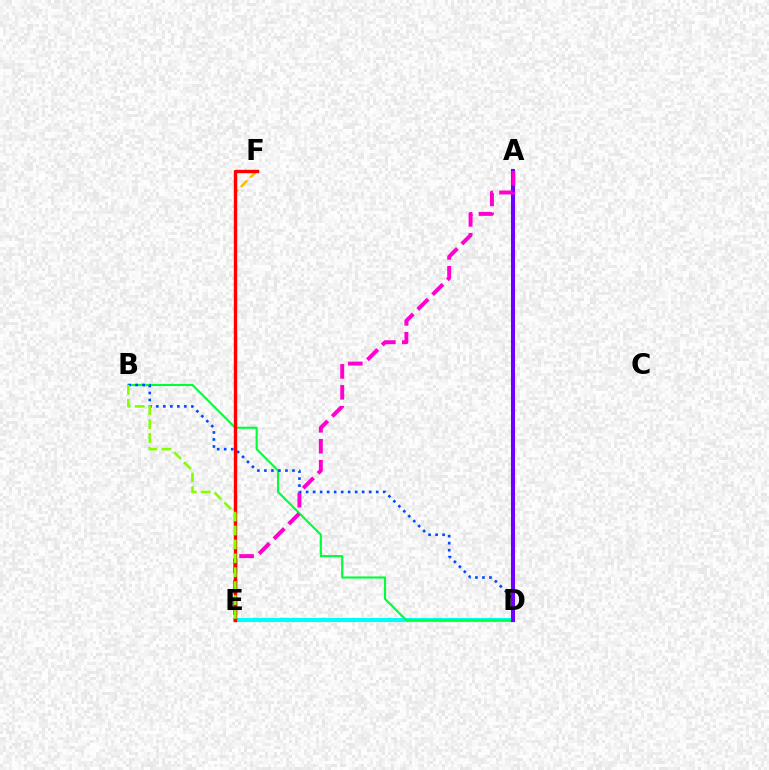{('E', 'F'): [{'color': '#ffbd00', 'line_style': 'dashed', 'thickness': 1.79}, {'color': '#ff0000', 'line_style': 'solid', 'thickness': 2.43}], ('D', 'E'): [{'color': '#00fff6', 'line_style': 'solid', 'thickness': 2.96}], ('B', 'D'): [{'color': '#00ff39', 'line_style': 'solid', 'thickness': 1.53}, {'color': '#004bff', 'line_style': 'dotted', 'thickness': 1.9}], ('A', 'D'): [{'color': '#7200ff', 'line_style': 'solid', 'thickness': 2.92}], ('A', 'E'): [{'color': '#ff00cf', 'line_style': 'dashed', 'thickness': 2.84}], ('B', 'E'): [{'color': '#84ff00', 'line_style': 'dashed', 'thickness': 1.89}]}